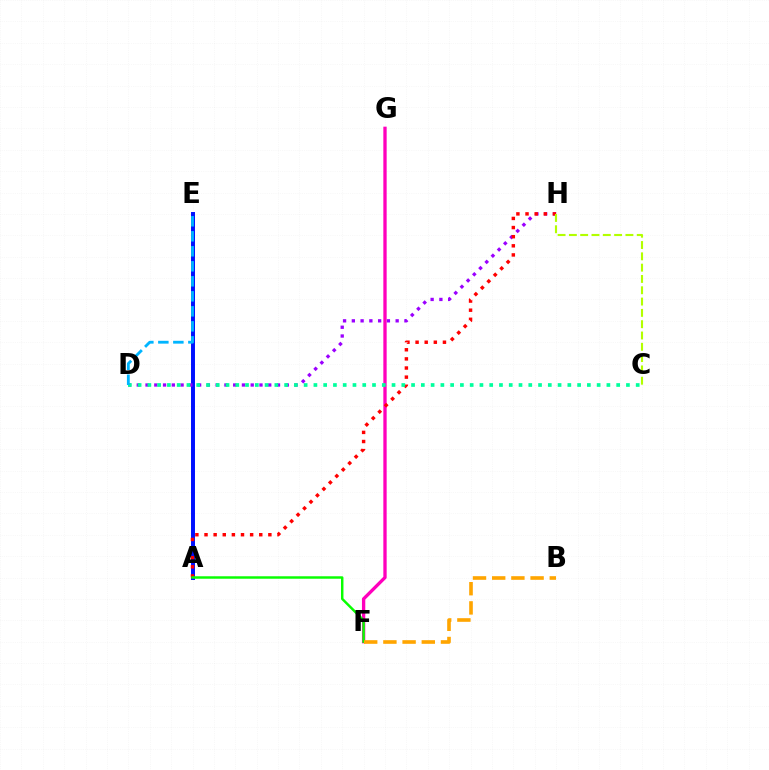{('A', 'E'): [{'color': '#0010ff', 'line_style': 'solid', 'thickness': 2.85}], ('D', 'H'): [{'color': '#9b00ff', 'line_style': 'dotted', 'thickness': 2.38}], ('F', 'G'): [{'color': '#ff00bd', 'line_style': 'solid', 'thickness': 2.39}], ('A', 'H'): [{'color': '#ff0000', 'line_style': 'dotted', 'thickness': 2.48}], ('C', 'D'): [{'color': '#00ff9d', 'line_style': 'dotted', 'thickness': 2.65}], ('A', 'F'): [{'color': '#08ff00', 'line_style': 'solid', 'thickness': 1.77}], ('B', 'F'): [{'color': '#ffa500', 'line_style': 'dashed', 'thickness': 2.61}], ('D', 'E'): [{'color': '#00b5ff', 'line_style': 'dashed', 'thickness': 2.04}], ('C', 'H'): [{'color': '#b3ff00', 'line_style': 'dashed', 'thickness': 1.54}]}